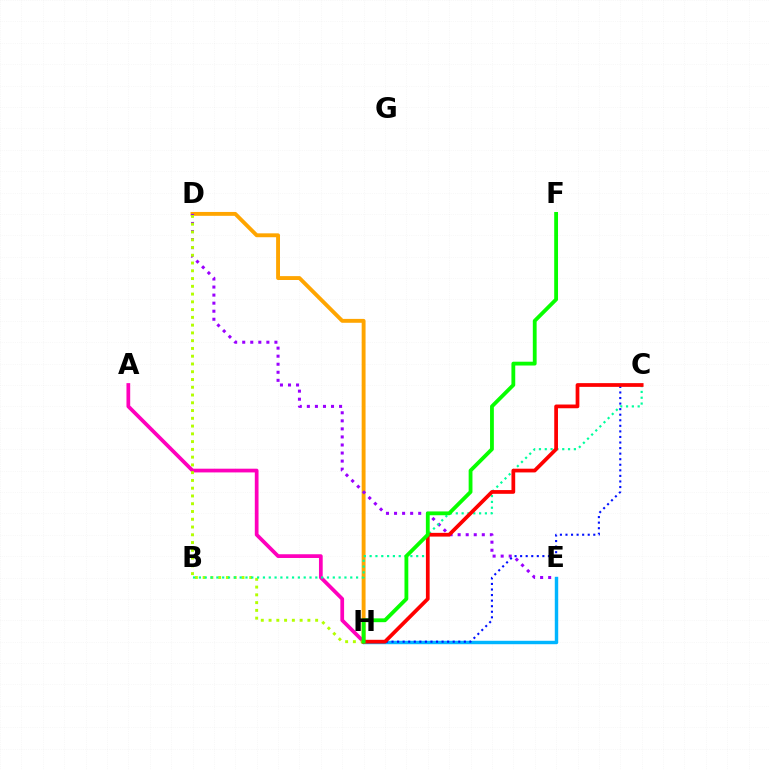{('E', 'H'): [{'color': '#00b5ff', 'line_style': 'solid', 'thickness': 2.47}], ('D', 'H'): [{'color': '#ffa500', 'line_style': 'solid', 'thickness': 2.8}, {'color': '#b3ff00', 'line_style': 'dotted', 'thickness': 2.11}], ('D', 'E'): [{'color': '#9b00ff', 'line_style': 'dotted', 'thickness': 2.19}], ('A', 'H'): [{'color': '#ff00bd', 'line_style': 'solid', 'thickness': 2.69}], ('B', 'C'): [{'color': '#00ff9d', 'line_style': 'dotted', 'thickness': 1.58}], ('C', 'H'): [{'color': '#0010ff', 'line_style': 'dotted', 'thickness': 1.51}, {'color': '#ff0000', 'line_style': 'solid', 'thickness': 2.69}], ('F', 'H'): [{'color': '#08ff00', 'line_style': 'solid', 'thickness': 2.75}]}